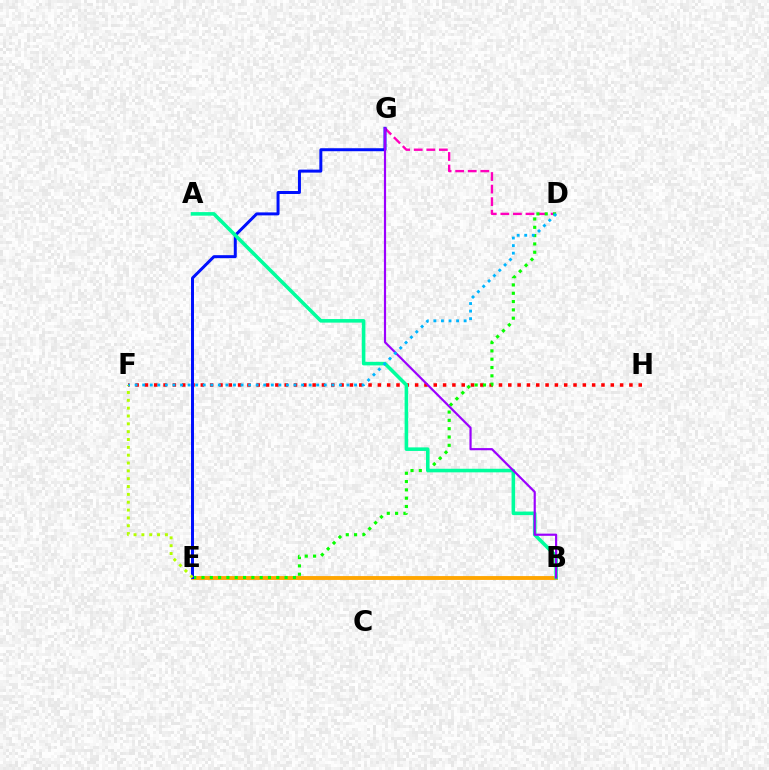{('F', 'H'): [{'color': '#ff0000', 'line_style': 'dotted', 'thickness': 2.53}], ('D', 'G'): [{'color': '#ff00bd', 'line_style': 'dashed', 'thickness': 1.71}], ('B', 'E'): [{'color': '#ffa500', 'line_style': 'solid', 'thickness': 2.78}], ('D', 'E'): [{'color': '#08ff00', 'line_style': 'dotted', 'thickness': 2.26}], ('E', 'G'): [{'color': '#0010ff', 'line_style': 'solid', 'thickness': 2.15}], ('A', 'B'): [{'color': '#00ff9d', 'line_style': 'solid', 'thickness': 2.56}], ('B', 'G'): [{'color': '#9b00ff', 'line_style': 'solid', 'thickness': 1.56}], ('E', 'F'): [{'color': '#b3ff00', 'line_style': 'dotted', 'thickness': 2.13}], ('D', 'F'): [{'color': '#00b5ff', 'line_style': 'dotted', 'thickness': 2.06}]}